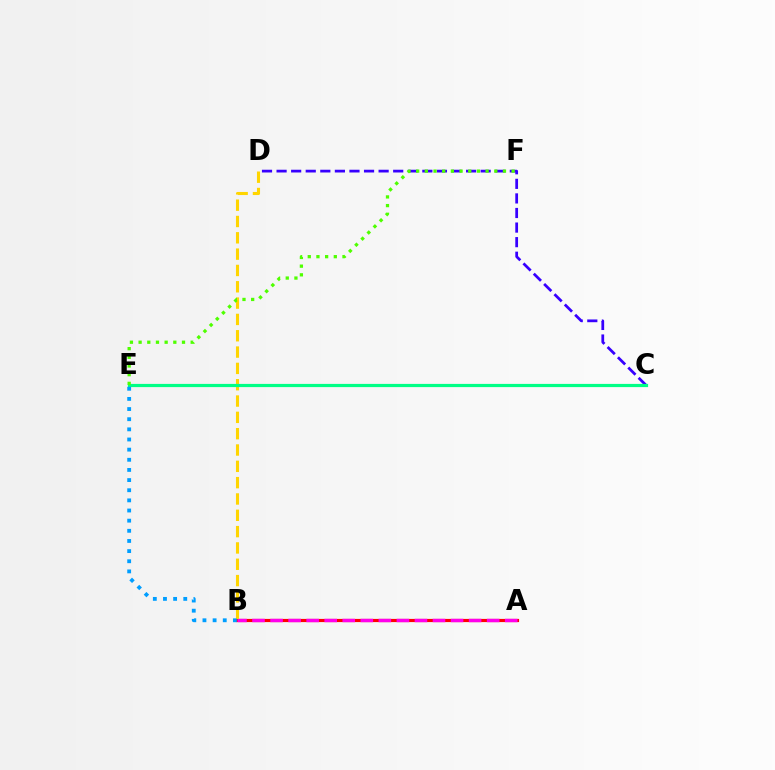{('A', 'B'): [{'color': '#ff0000', 'line_style': 'solid', 'thickness': 2.29}, {'color': '#ff00ed', 'line_style': 'dashed', 'thickness': 2.45}], ('B', 'D'): [{'color': '#ffd500', 'line_style': 'dashed', 'thickness': 2.22}], ('C', 'D'): [{'color': '#3700ff', 'line_style': 'dashed', 'thickness': 1.98}], ('C', 'E'): [{'color': '#00ff86', 'line_style': 'solid', 'thickness': 2.3}], ('E', 'F'): [{'color': '#4fff00', 'line_style': 'dotted', 'thickness': 2.36}], ('B', 'E'): [{'color': '#009eff', 'line_style': 'dotted', 'thickness': 2.76}]}